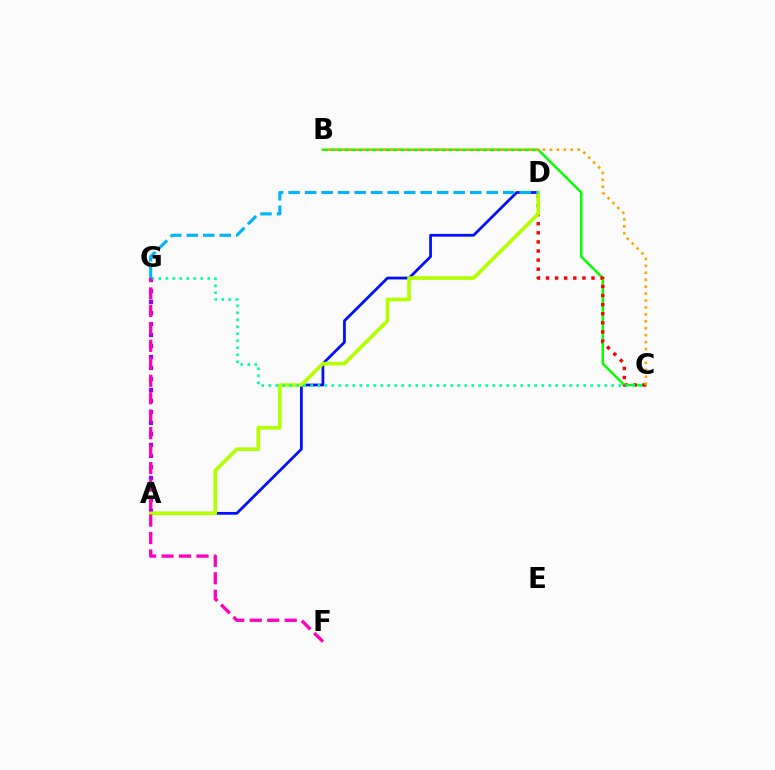{('A', 'D'): [{'color': '#0010ff', 'line_style': 'solid', 'thickness': 1.99}, {'color': '#b3ff00', 'line_style': 'solid', 'thickness': 2.62}], ('B', 'C'): [{'color': '#08ff00', 'line_style': 'solid', 'thickness': 1.78}, {'color': '#ffa500', 'line_style': 'dotted', 'thickness': 1.88}], ('A', 'G'): [{'color': '#9b00ff', 'line_style': 'dotted', 'thickness': 2.99}], ('C', 'D'): [{'color': '#ff0000', 'line_style': 'dotted', 'thickness': 2.47}], ('C', 'G'): [{'color': '#00ff9d', 'line_style': 'dotted', 'thickness': 1.9}], ('D', 'G'): [{'color': '#00b5ff', 'line_style': 'dashed', 'thickness': 2.24}], ('F', 'G'): [{'color': '#ff00bd', 'line_style': 'dashed', 'thickness': 2.37}]}